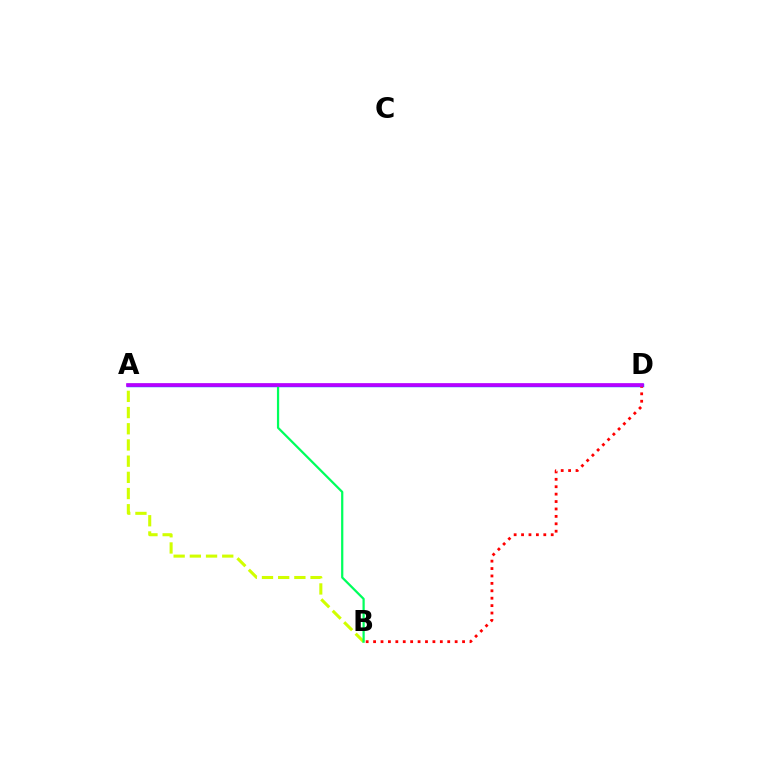{('A', 'D'): [{'color': '#0074ff', 'line_style': 'solid', 'thickness': 2.47}, {'color': '#b900ff', 'line_style': 'solid', 'thickness': 2.63}], ('B', 'D'): [{'color': '#ff0000', 'line_style': 'dotted', 'thickness': 2.01}], ('A', 'B'): [{'color': '#d1ff00', 'line_style': 'dashed', 'thickness': 2.2}, {'color': '#00ff5c', 'line_style': 'solid', 'thickness': 1.61}]}